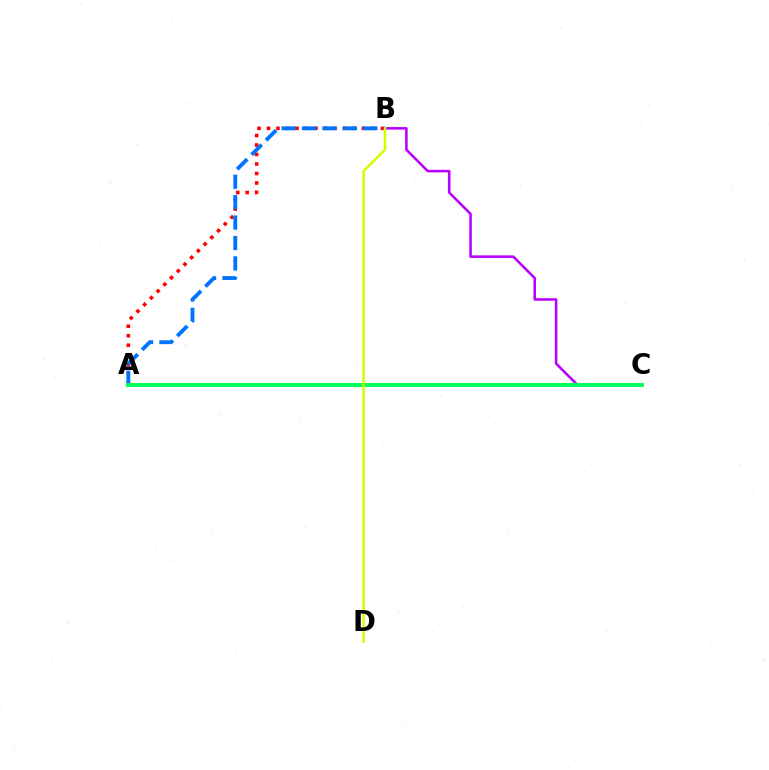{('B', 'C'): [{'color': '#b900ff', 'line_style': 'solid', 'thickness': 1.84}], ('A', 'B'): [{'color': '#ff0000', 'line_style': 'dotted', 'thickness': 2.58}, {'color': '#0074ff', 'line_style': 'dashed', 'thickness': 2.77}], ('A', 'C'): [{'color': '#00ff5c', 'line_style': 'solid', 'thickness': 2.83}], ('B', 'D'): [{'color': '#d1ff00', 'line_style': 'solid', 'thickness': 1.8}]}